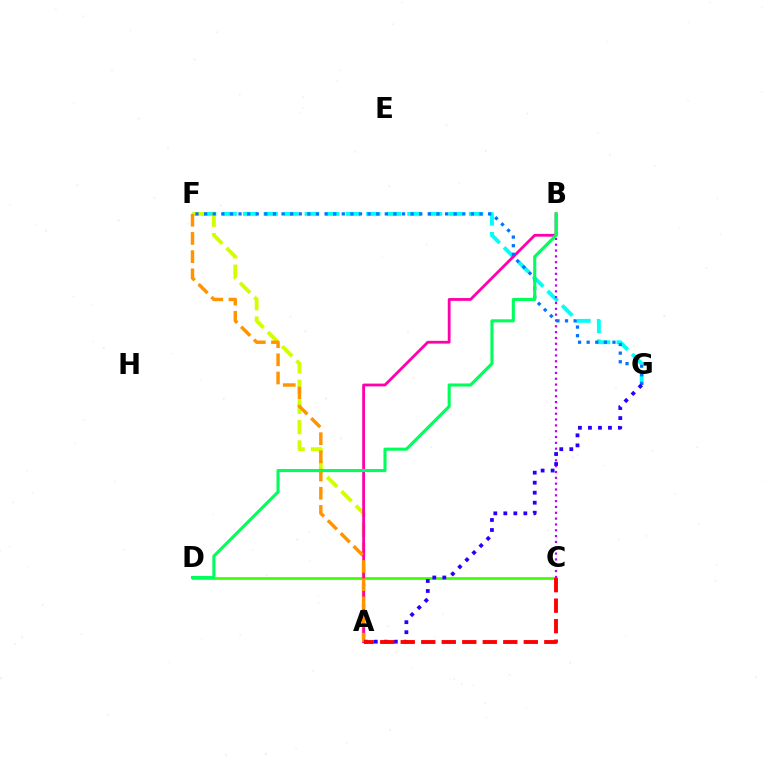{('C', 'D'): [{'color': '#3dff00', 'line_style': 'solid', 'thickness': 1.95}], ('F', 'G'): [{'color': '#00fff6', 'line_style': 'dashed', 'thickness': 2.79}, {'color': '#0074ff', 'line_style': 'dotted', 'thickness': 2.34}], ('B', 'C'): [{'color': '#b900ff', 'line_style': 'dotted', 'thickness': 1.58}], ('A', 'F'): [{'color': '#d1ff00', 'line_style': 'dashed', 'thickness': 2.75}, {'color': '#ff9400', 'line_style': 'dashed', 'thickness': 2.47}], ('A', 'B'): [{'color': '#ff00ac', 'line_style': 'solid', 'thickness': 2.01}], ('A', 'G'): [{'color': '#2500ff', 'line_style': 'dotted', 'thickness': 2.72}], ('A', 'C'): [{'color': '#ff0000', 'line_style': 'dashed', 'thickness': 2.79}], ('B', 'D'): [{'color': '#00ff5c', 'line_style': 'solid', 'thickness': 2.23}]}